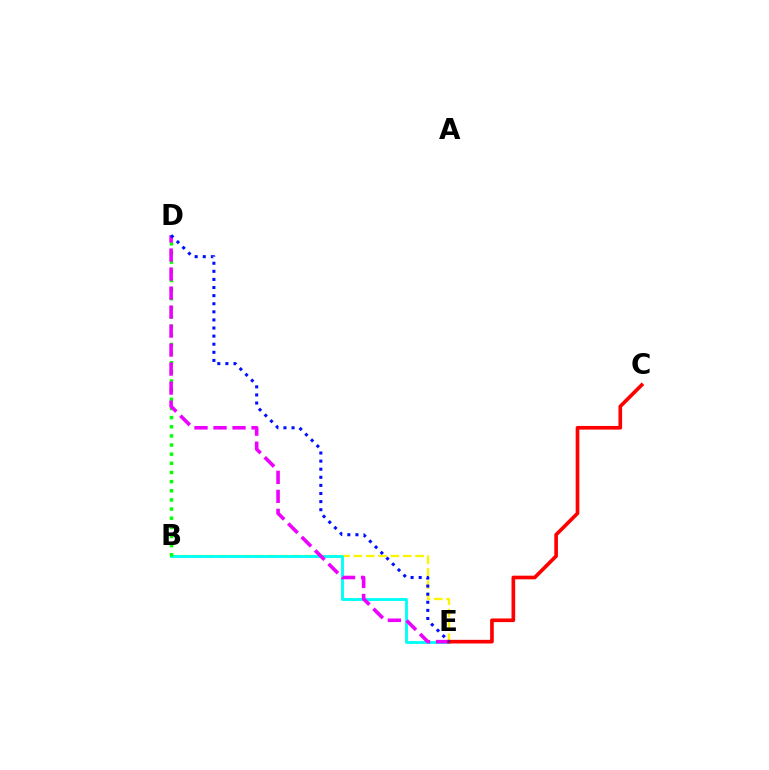{('B', 'E'): [{'color': '#fcf500', 'line_style': 'dashed', 'thickness': 1.68}, {'color': '#00fff6', 'line_style': 'solid', 'thickness': 2.05}], ('B', 'D'): [{'color': '#08ff00', 'line_style': 'dotted', 'thickness': 2.48}], ('D', 'E'): [{'color': '#ee00ff', 'line_style': 'dashed', 'thickness': 2.58}, {'color': '#0010ff', 'line_style': 'dotted', 'thickness': 2.2}], ('C', 'E'): [{'color': '#ff0000', 'line_style': 'solid', 'thickness': 2.63}]}